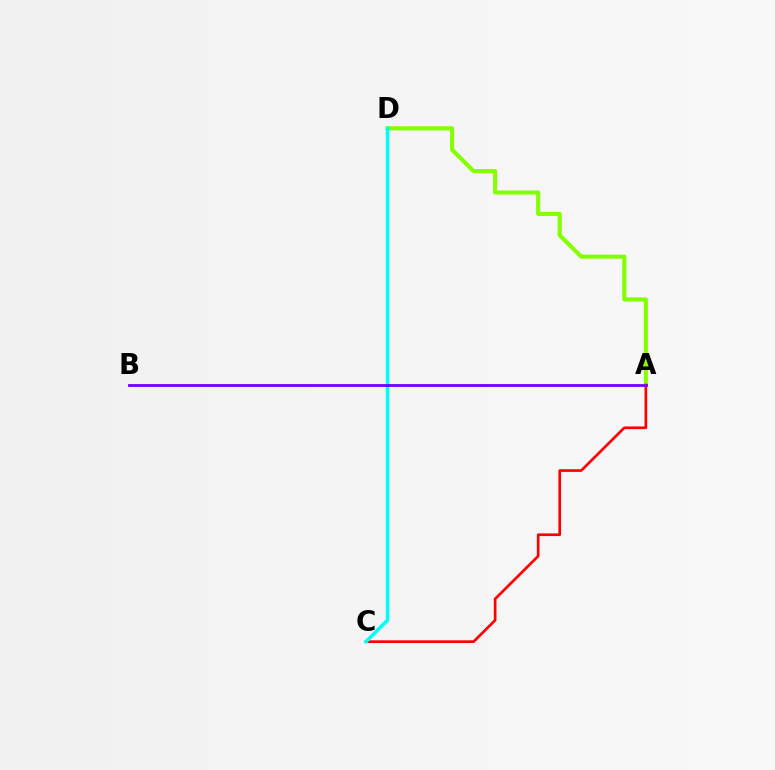{('A', 'D'): [{'color': '#84ff00', 'line_style': 'solid', 'thickness': 2.96}], ('A', 'C'): [{'color': '#ff0000', 'line_style': 'solid', 'thickness': 1.93}], ('C', 'D'): [{'color': '#00fff6', 'line_style': 'solid', 'thickness': 2.56}], ('A', 'B'): [{'color': '#7200ff', 'line_style': 'solid', 'thickness': 2.02}]}